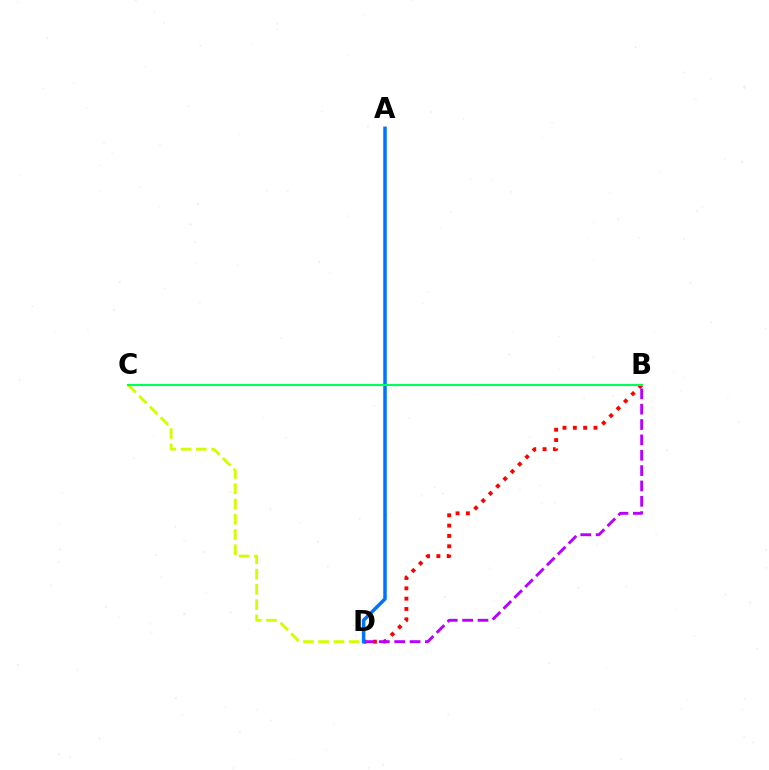{('C', 'D'): [{'color': '#d1ff00', 'line_style': 'dashed', 'thickness': 2.07}], ('B', 'D'): [{'color': '#ff0000', 'line_style': 'dotted', 'thickness': 2.81}, {'color': '#b900ff', 'line_style': 'dashed', 'thickness': 2.09}], ('A', 'D'): [{'color': '#0074ff', 'line_style': 'solid', 'thickness': 2.53}], ('B', 'C'): [{'color': '#00ff5c', 'line_style': 'solid', 'thickness': 1.53}]}